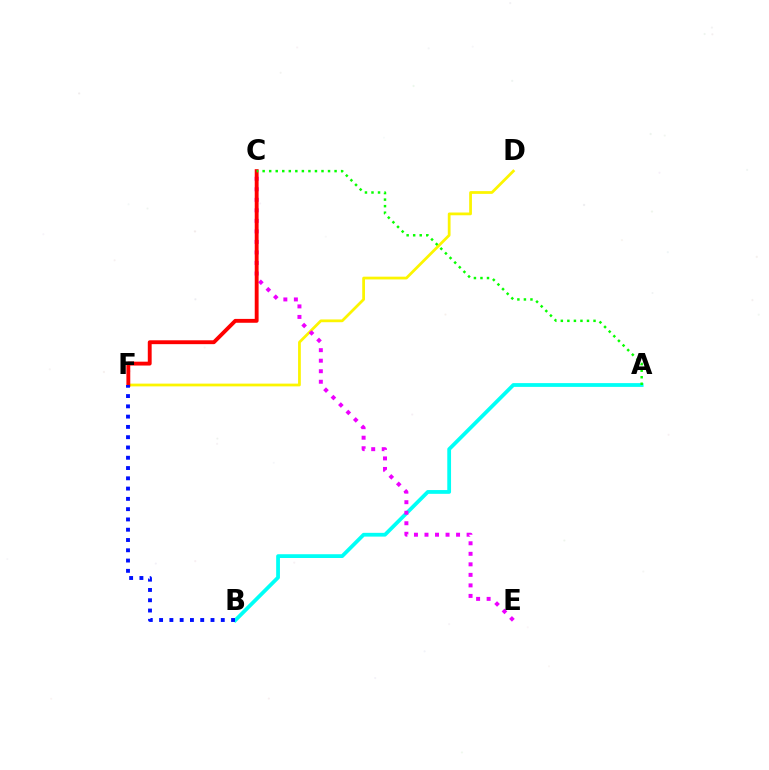{('D', 'F'): [{'color': '#fcf500', 'line_style': 'solid', 'thickness': 1.99}], ('A', 'B'): [{'color': '#00fff6', 'line_style': 'solid', 'thickness': 2.72}], ('C', 'E'): [{'color': '#ee00ff', 'line_style': 'dotted', 'thickness': 2.86}], ('C', 'F'): [{'color': '#ff0000', 'line_style': 'solid', 'thickness': 2.78}], ('B', 'F'): [{'color': '#0010ff', 'line_style': 'dotted', 'thickness': 2.79}], ('A', 'C'): [{'color': '#08ff00', 'line_style': 'dotted', 'thickness': 1.78}]}